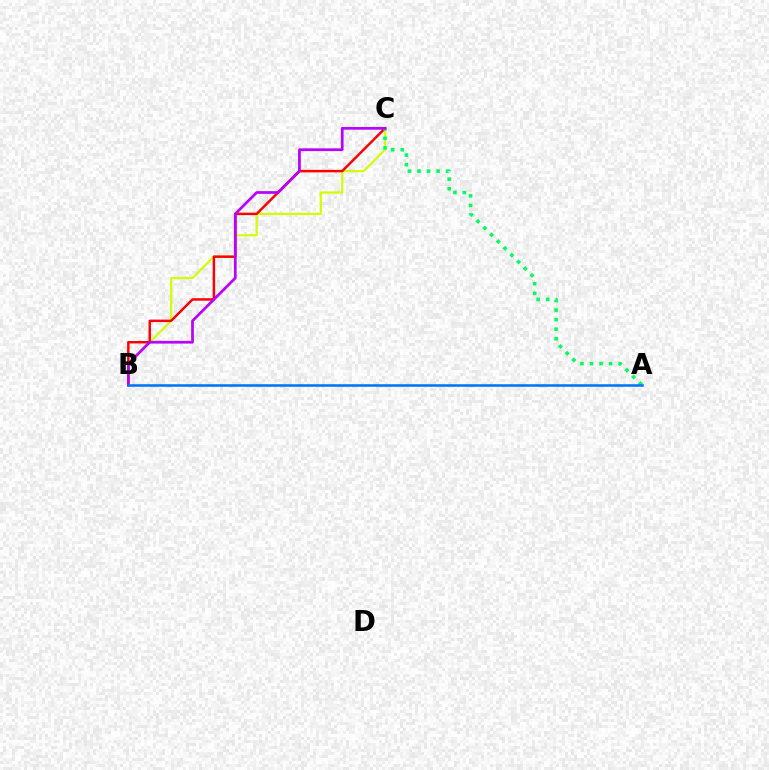{('B', 'C'): [{'color': '#d1ff00', 'line_style': 'solid', 'thickness': 1.58}, {'color': '#ff0000', 'line_style': 'solid', 'thickness': 1.78}, {'color': '#b900ff', 'line_style': 'solid', 'thickness': 1.97}], ('A', 'C'): [{'color': '#00ff5c', 'line_style': 'dotted', 'thickness': 2.59}], ('A', 'B'): [{'color': '#0074ff', 'line_style': 'solid', 'thickness': 1.84}]}